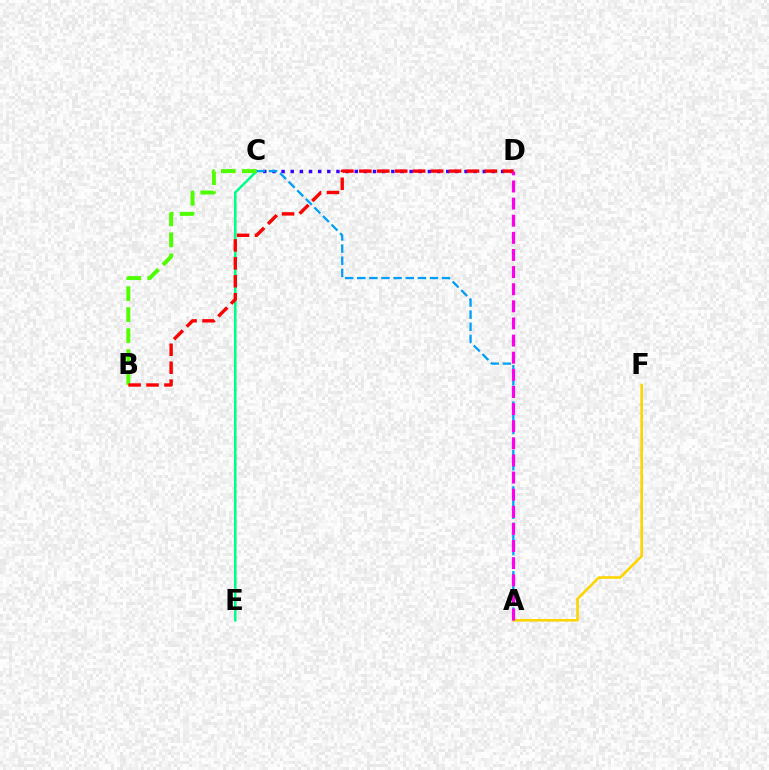{('C', 'E'): [{'color': '#00ff86', 'line_style': 'solid', 'thickness': 1.84}], ('C', 'D'): [{'color': '#3700ff', 'line_style': 'dotted', 'thickness': 2.49}], ('B', 'C'): [{'color': '#4fff00', 'line_style': 'dashed', 'thickness': 2.85}], ('A', 'F'): [{'color': '#ffd500', 'line_style': 'solid', 'thickness': 1.9}], ('A', 'C'): [{'color': '#009eff', 'line_style': 'dashed', 'thickness': 1.65}], ('A', 'D'): [{'color': '#ff00ed', 'line_style': 'dashed', 'thickness': 2.33}], ('B', 'D'): [{'color': '#ff0000', 'line_style': 'dashed', 'thickness': 2.44}]}